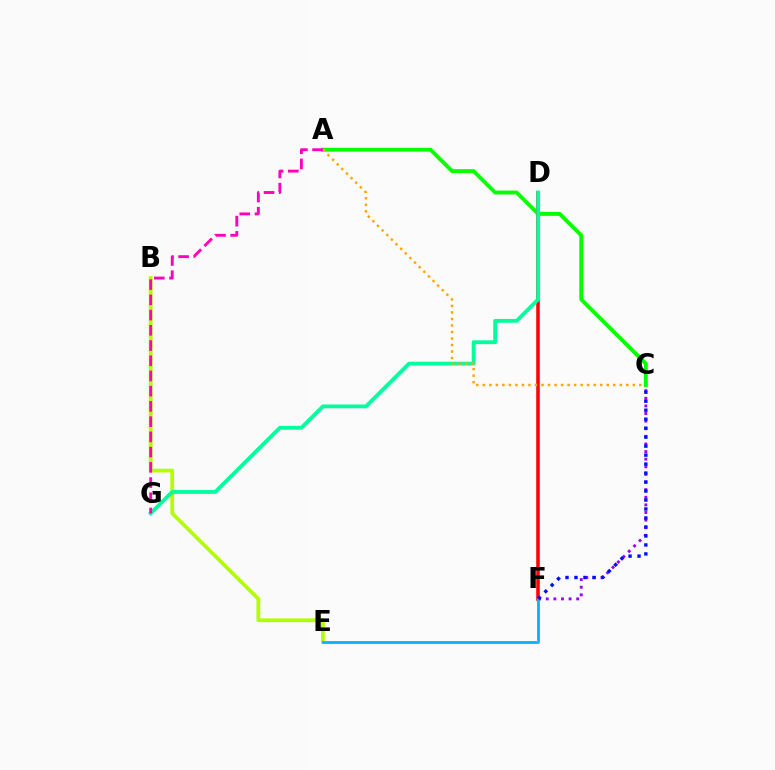{('A', 'C'): [{'color': '#08ff00', 'line_style': 'solid', 'thickness': 2.8}, {'color': '#ffa500', 'line_style': 'dotted', 'thickness': 1.77}], ('C', 'F'): [{'color': '#9b00ff', 'line_style': 'dotted', 'thickness': 2.07}, {'color': '#0010ff', 'line_style': 'dotted', 'thickness': 2.44}], ('D', 'F'): [{'color': '#ff0000', 'line_style': 'solid', 'thickness': 2.56}], ('B', 'E'): [{'color': '#b3ff00', 'line_style': 'solid', 'thickness': 2.71}], ('E', 'F'): [{'color': '#00b5ff', 'line_style': 'solid', 'thickness': 2.0}], ('D', 'G'): [{'color': '#00ff9d', 'line_style': 'solid', 'thickness': 2.75}], ('A', 'G'): [{'color': '#ff00bd', 'line_style': 'dashed', 'thickness': 2.07}]}